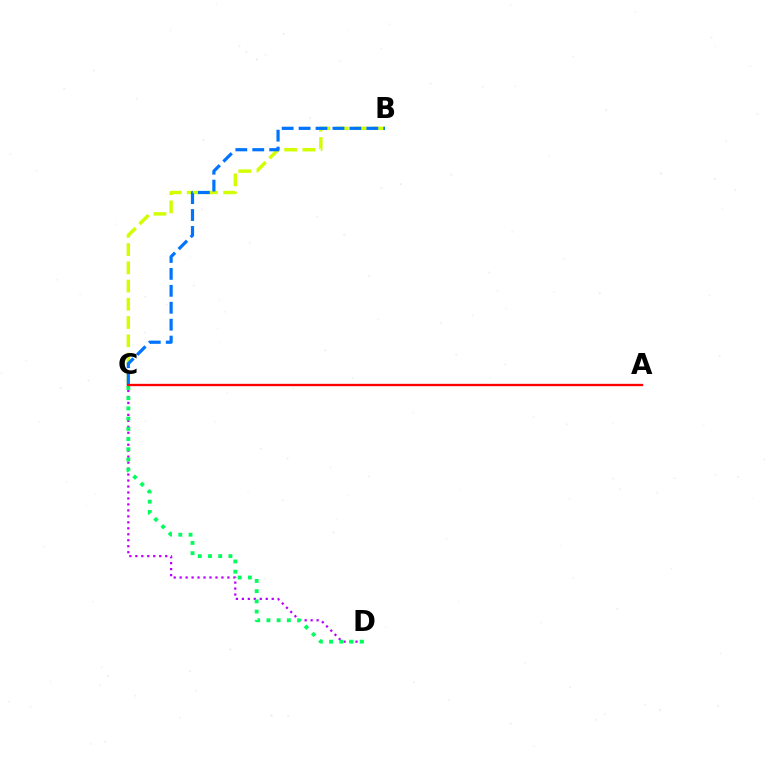{('B', 'C'): [{'color': '#d1ff00', 'line_style': 'dashed', 'thickness': 2.48}, {'color': '#0074ff', 'line_style': 'dashed', 'thickness': 2.3}], ('C', 'D'): [{'color': '#b900ff', 'line_style': 'dotted', 'thickness': 1.62}, {'color': '#00ff5c', 'line_style': 'dotted', 'thickness': 2.78}], ('A', 'C'): [{'color': '#ff0000', 'line_style': 'solid', 'thickness': 1.67}]}